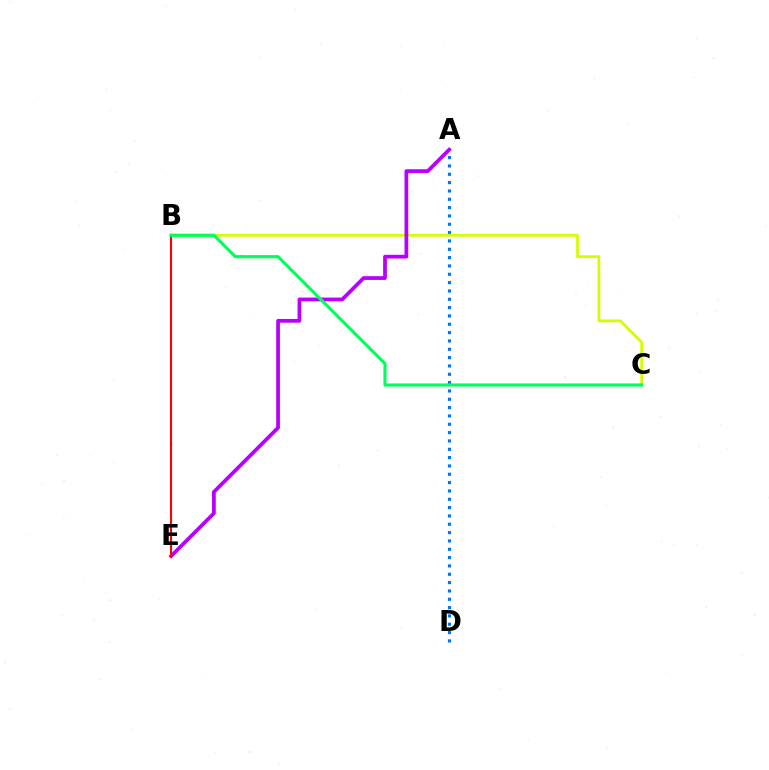{('A', 'D'): [{'color': '#0074ff', 'line_style': 'dotted', 'thickness': 2.26}], ('B', 'C'): [{'color': '#d1ff00', 'line_style': 'solid', 'thickness': 2.01}, {'color': '#00ff5c', 'line_style': 'solid', 'thickness': 2.26}], ('A', 'E'): [{'color': '#b900ff', 'line_style': 'solid', 'thickness': 2.7}], ('B', 'E'): [{'color': '#ff0000', 'line_style': 'solid', 'thickness': 1.53}]}